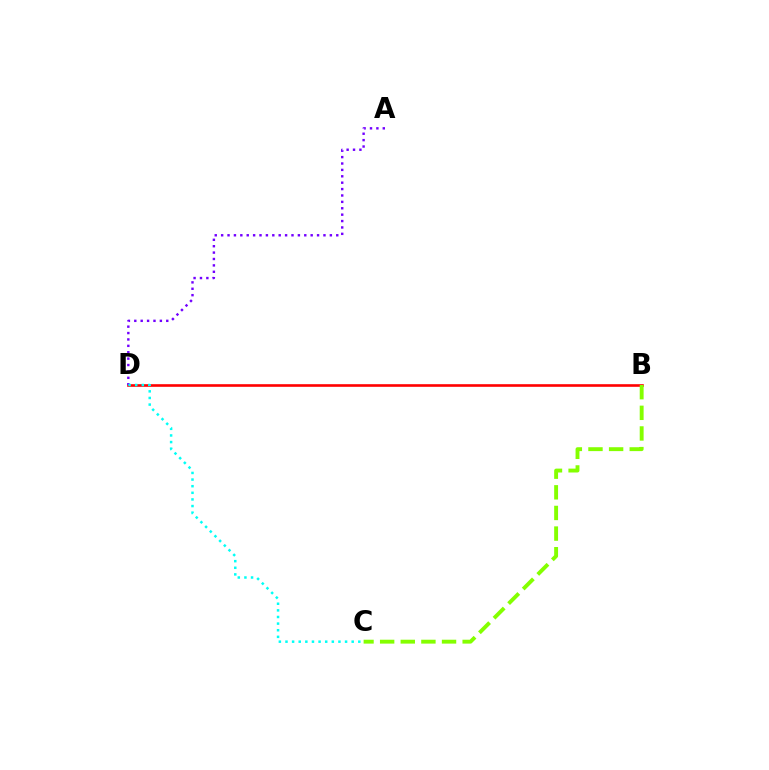{('B', 'D'): [{'color': '#ff0000', 'line_style': 'solid', 'thickness': 1.89}], ('B', 'C'): [{'color': '#84ff00', 'line_style': 'dashed', 'thickness': 2.8}], ('A', 'D'): [{'color': '#7200ff', 'line_style': 'dotted', 'thickness': 1.74}], ('C', 'D'): [{'color': '#00fff6', 'line_style': 'dotted', 'thickness': 1.8}]}